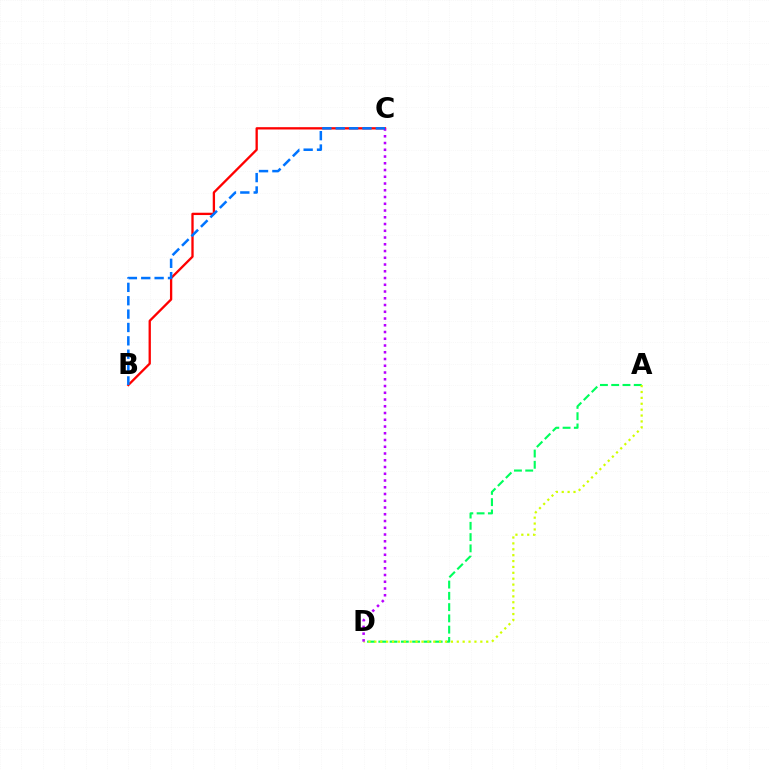{('B', 'C'): [{'color': '#ff0000', 'line_style': 'solid', 'thickness': 1.67}, {'color': '#0074ff', 'line_style': 'dashed', 'thickness': 1.82}], ('A', 'D'): [{'color': '#00ff5c', 'line_style': 'dashed', 'thickness': 1.53}, {'color': '#d1ff00', 'line_style': 'dotted', 'thickness': 1.6}], ('C', 'D'): [{'color': '#b900ff', 'line_style': 'dotted', 'thickness': 1.83}]}